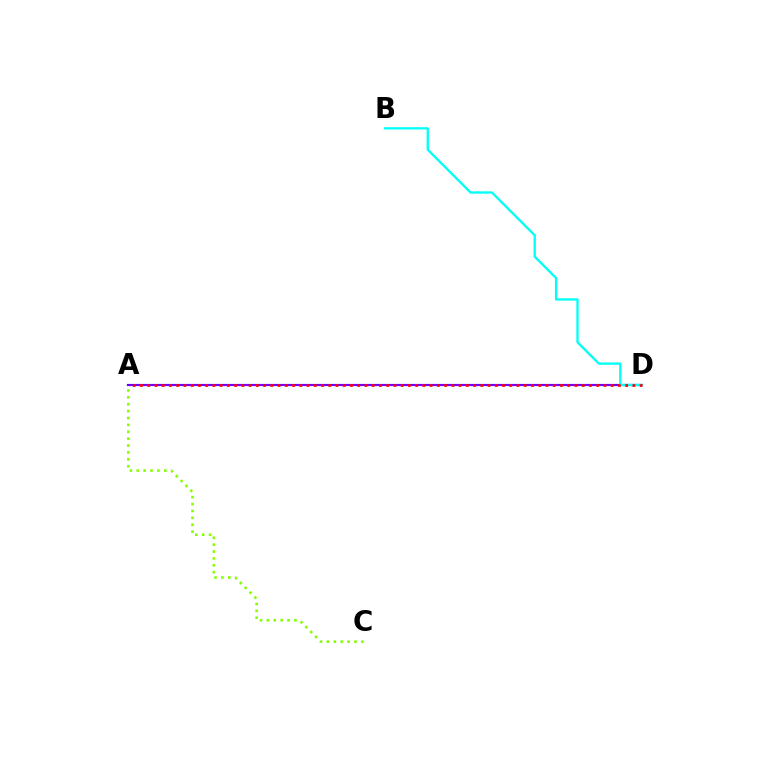{('A', 'D'): [{'color': '#7200ff', 'line_style': 'solid', 'thickness': 1.58}, {'color': '#ff0000', 'line_style': 'dotted', 'thickness': 1.97}], ('B', 'D'): [{'color': '#00fff6', 'line_style': 'solid', 'thickness': 1.67}], ('A', 'C'): [{'color': '#84ff00', 'line_style': 'dotted', 'thickness': 1.87}]}